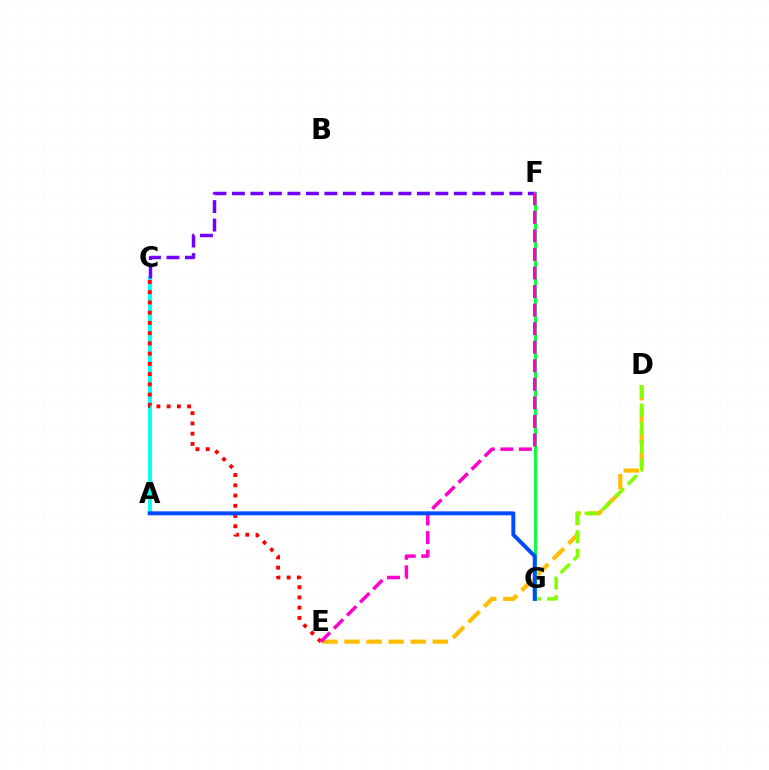{('A', 'C'): [{'color': '#00fff6', 'line_style': 'solid', 'thickness': 2.77}], ('D', 'E'): [{'color': '#ffbd00', 'line_style': 'dashed', 'thickness': 3.0}], ('D', 'G'): [{'color': '#84ff00', 'line_style': 'dashed', 'thickness': 2.5}], ('C', 'F'): [{'color': '#7200ff', 'line_style': 'dashed', 'thickness': 2.51}], ('C', 'E'): [{'color': '#ff0000', 'line_style': 'dotted', 'thickness': 2.78}], ('F', 'G'): [{'color': '#00ff39', 'line_style': 'solid', 'thickness': 2.07}], ('E', 'F'): [{'color': '#ff00cf', 'line_style': 'dashed', 'thickness': 2.52}], ('A', 'G'): [{'color': '#004bff', 'line_style': 'solid', 'thickness': 2.85}]}